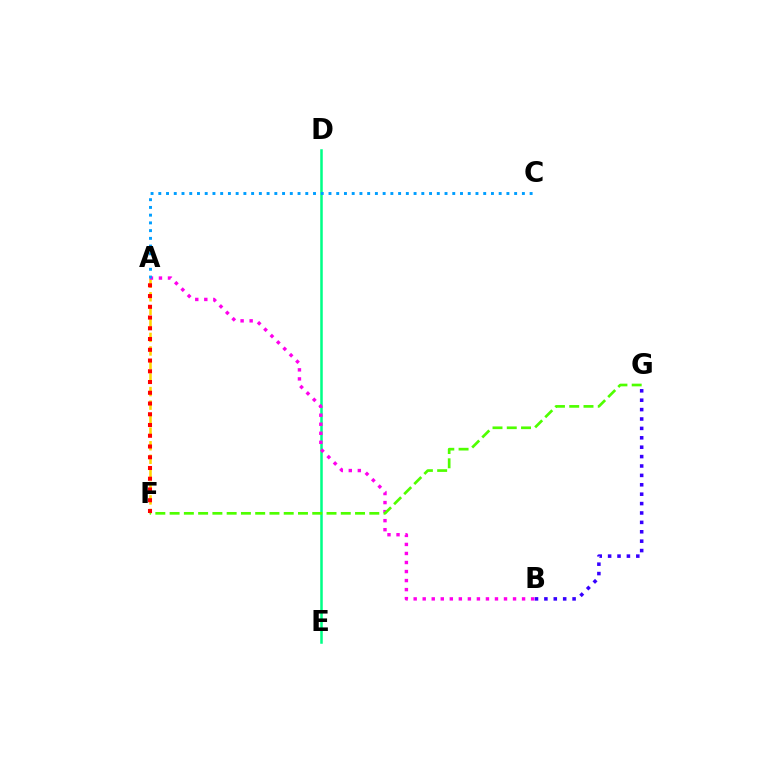{('A', 'F'): [{'color': '#ffd500', 'line_style': 'dashed', 'thickness': 1.84}, {'color': '#ff0000', 'line_style': 'dotted', 'thickness': 2.92}], ('D', 'E'): [{'color': '#00ff86', 'line_style': 'solid', 'thickness': 1.81}], ('A', 'B'): [{'color': '#ff00ed', 'line_style': 'dotted', 'thickness': 2.45}], ('A', 'C'): [{'color': '#009eff', 'line_style': 'dotted', 'thickness': 2.1}], ('B', 'G'): [{'color': '#3700ff', 'line_style': 'dotted', 'thickness': 2.55}], ('F', 'G'): [{'color': '#4fff00', 'line_style': 'dashed', 'thickness': 1.94}]}